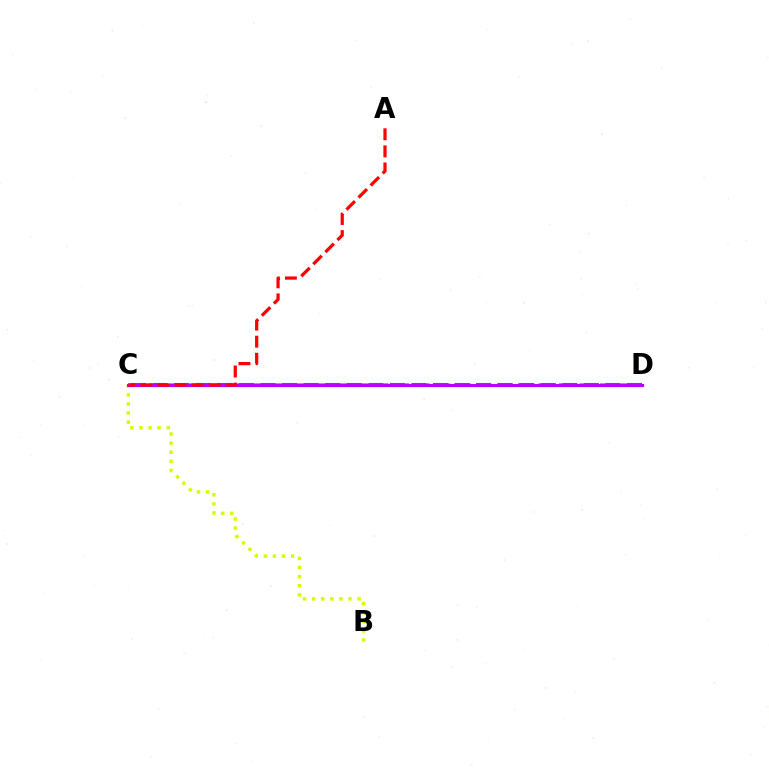{('B', 'C'): [{'color': '#d1ff00', 'line_style': 'dotted', 'thickness': 2.47}], ('C', 'D'): [{'color': '#00ff5c', 'line_style': 'dashed', 'thickness': 2.79}, {'color': '#0074ff', 'line_style': 'dashed', 'thickness': 2.93}, {'color': '#b900ff', 'line_style': 'solid', 'thickness': 2.24}], ('A', 'C'): [{'color': '#ff0000', 'line_style': 'dashed', 'thickness': 2.32}]}